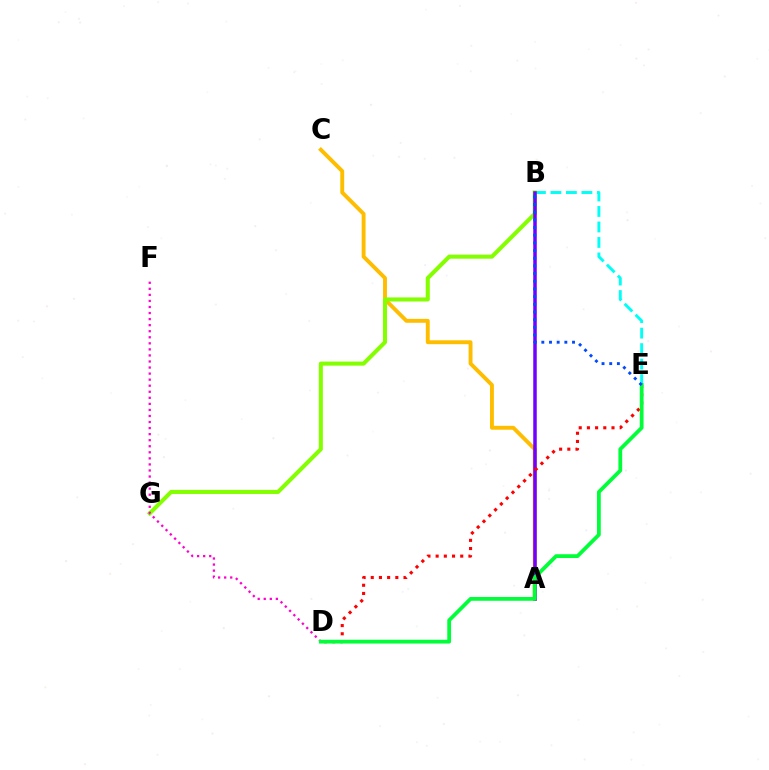{('A', 'C'): [{'color': '#ffbd00', 'line_style': 'solid', 'thickness': 2.8}], ('B', 'E'): [{'color': '#00fff6', 'line_style': 'dashed', 'thickness': 2.1}, {'color': '#004bff', 'line_style': 'dotted', 'thickness': 2.09}], ('B', 'G'): [{'color': '#84ff00', 'line_style': 'solid', 'thickness': 2.93}], ('D', 'F'): [{'color': '#ff00cf', 'line_style': 'dotted', 'thickness': 1.65}], ('A', 'B'): [{'color': '#7200ff', 'line_style': 'solid', 'thickness': 2.52}], ('D', 'E'): [{'color': '#ff0000', 'line_style': 'dotted', 'thickness': 2.23}, {'color': '#00ff39', 'line_style': 'solid', 'thickness': 2.72}]}